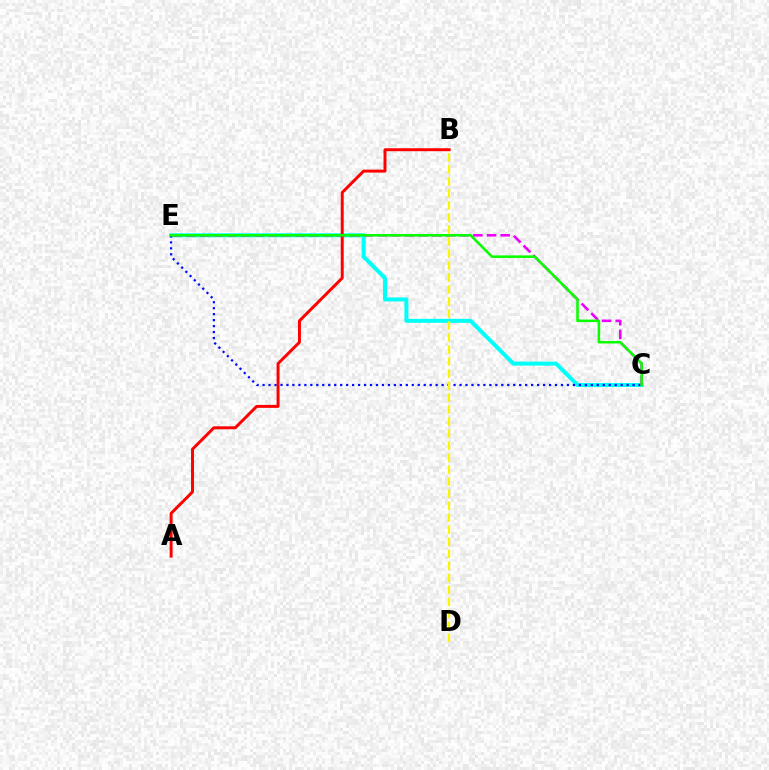{('C', 'E'): [{'color': '#00fff6', 'line_style': 'solid', 'thickness': 2.88}, {'color': '#0010ff', 'line_style': 'dotted', 'thickness': 1.62}, {'color': '#ee00ff', 'line_style': 'dashed', 'thickness': 1.86}, {'color': '#08ff00', 'line_style': 'solid', 'thickness': 1.83}], ('B', 'D'): [{'color': '#fcf500', 'line_style': 'dashed', 'thickness': 1.63}], ('A', 'B'): [{'color': '#ff0000', 'line_style': 'solid', 'thickness': 2.13}]}